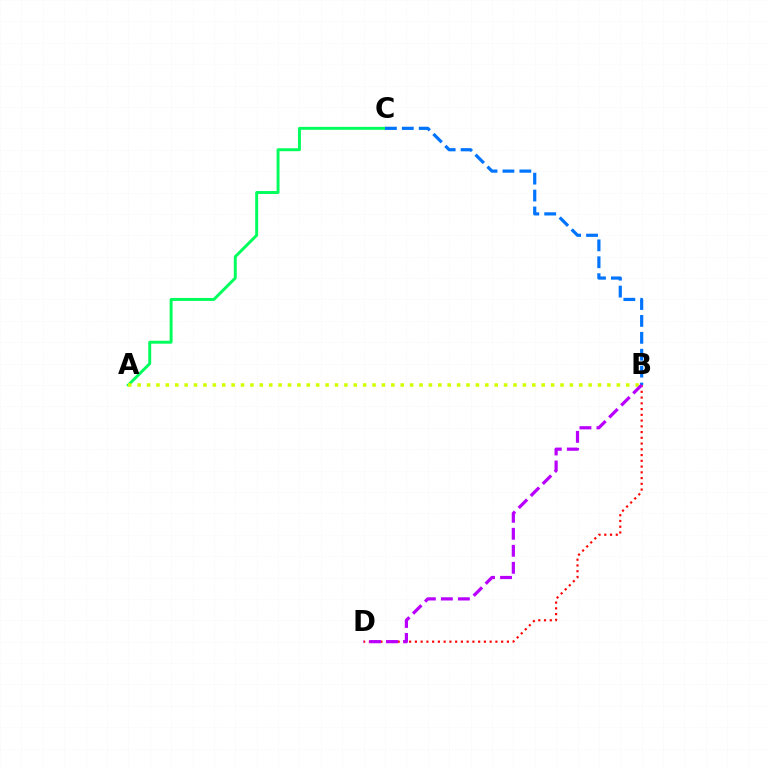{('A', 'C'): [{'color': '#00ff5c', 'line_style': 'solid', 'thickness': 2.12}], ('B', 'D'): [{'color': '#ff0000', 'line_style': 'dotted', 'thickness': 1.56}, {'color': '#b900ff', 'line_style': 'dashed', 'thickness': 2.31}], ('B', 'C'): [{'color': '#0074ff', 'line_style': 'dashed', 'thickness': 2.3}], ('A', 'B'): [{'color': '#d1ff00', 'line_style': 'dotted', 'thickness': 2.55}]}